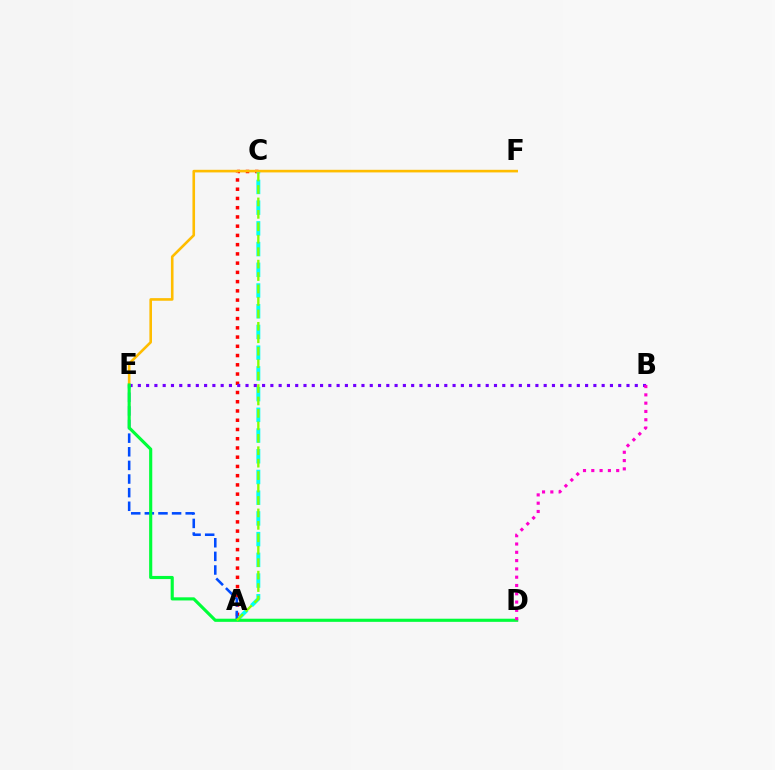{('A', 'C'): [{'color': '#ff0000', 'line_style': 'dotted', 'thickness': 2.51}, {'color': '#00fff6', 'line_style': 'dashed', 'thickness': 2.81}, {'color': '#84ff00', 'line_style': 'dashed', 'thickness': 1.69}], ('B', 'E'): [{'color': '#7200ff', 'line_style': 'dotted', 'thickness': 2.25}], ('A', 'E'): [{'color': '#004bff', 'line_style': 'dashed', 'thickness': 1.85}], ('E', 'F'): [{'color': '#ffbd00', 'line_style': 'solid', 'thickness': 1.88}], ('D', 'E'): [{'color': '#00ff39', 'line_style': 'solid', 'thickness': 2.26}], ('B', 'D'): [{'color': '#ff00cf', 'line_style': 'dotted', 'thickness': 2.25}]}